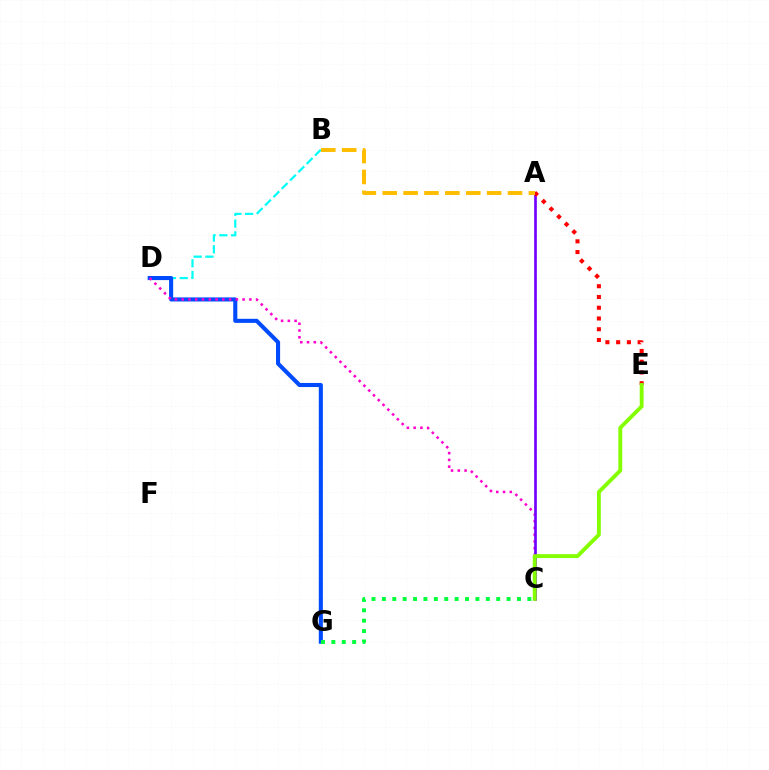{('B', 'D'): [{'color': '#00fff6', 'line_style': 'dashed', 'thickness': 1.6}], ('D', 'G'): [{'color': '#004bff', 'line_style': 'solid', 'thickness': 2.94}], ('C', 'D'): [{'color': '#ff00cf', 'line_style': 'dotted', 'thickness': 1.84}], ('A', 'C'): [{'color': '#7200ff', 'line_style': 'solid', 'thickness': 1.93}], ('A', 'E'): [{'color': '#ff0000', 'line_style': 'dotted', 'thickness': 2.92}], ('A', 'B'): [{'color': '#ffbd00', 'line_style': 'dashed', 'thickness': 2.84}], ('C', 'E'): [{'color': '#84ff00', 'line_style': 'solid', 'thickness': 2.79}], ('C', 'G'): [{'color': '#00ff39', 'line_style': 'dotted', 'thickness': 2.82}]}